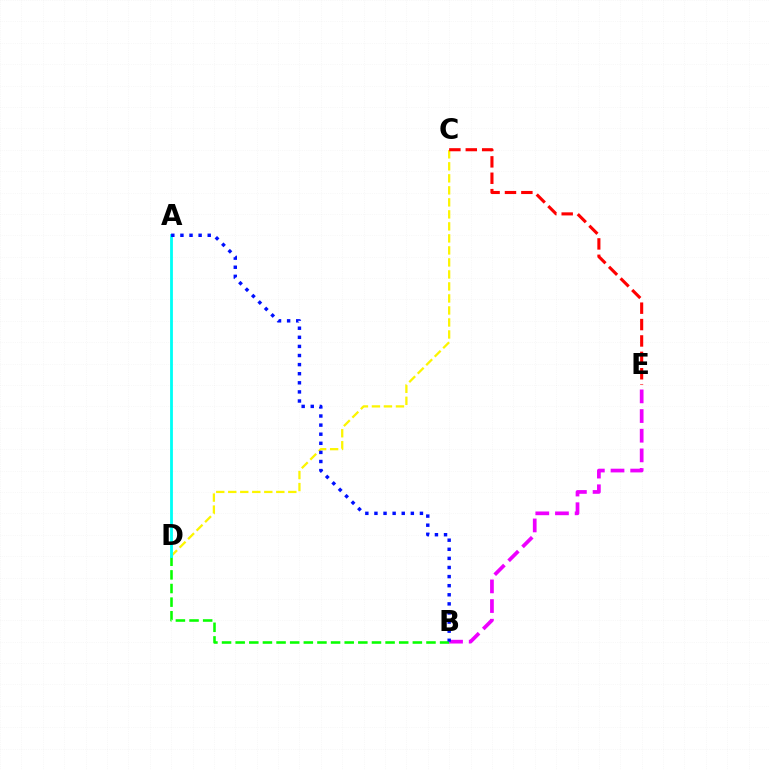{('C', 'D'): [{'color': '#fcf500', 'line_style': 'dashed', 'thickness': 1.63}], ('B', 'D'): [{'color': '#08ff00', 'line_style': 'dashed', 'thickness': 1.85}], ('C', 'E'): [{'color': '#ff0000', 'line_style': 'dashed', 'thickness': 2.23}], ('A', 'D'): [{'color': '#00fff6', 'line_style': 'solid', 'thickness': 2.02}], ('B', 'E'): [{'color': '#ee00ff', 'line_style': 'dashed', 'thickness': 2.67}], ('A', 'B'): [{'color': '#0010ff', 'line_style': 'dotted', 'thickness': 2.47}]}